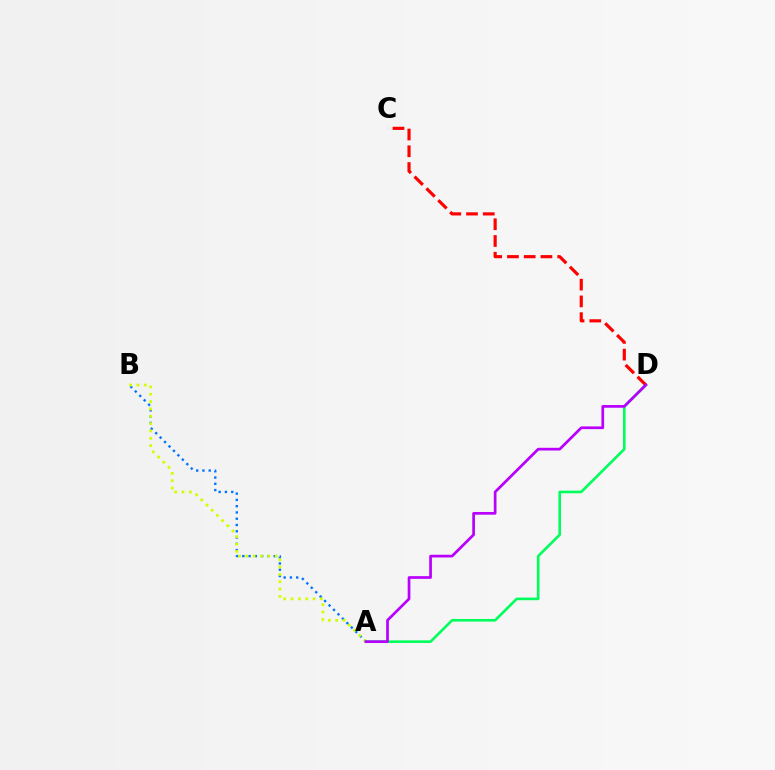{('A', 'B'): [{'color': '#0074ff', 'line_style': 'dotted', 'thickness': 1.7}, {'color': '#d1ff00', 'line_style': 'dotted', 'thickness': 1.99}], ('A', 'D'): [{'color': '#00ff5c', 'line_style': 'solid', 'thickness': 1.89}, {'color': '#b900ff', 'line_style': 'solid', 'thickness': 1.95}], ('C', 'D'): [{'color': '#ff0000', 'line_style': 'dashed', 'thickness': 2.27}]}